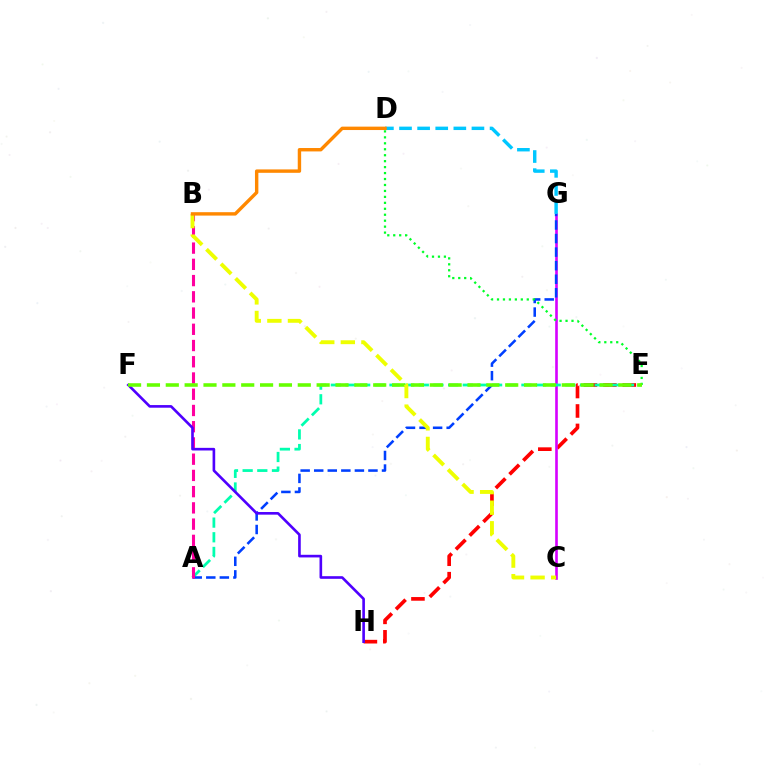{('E', 'H'): [{'color': '#ff0000', 'line_style': 'dashed', 'thickness': 2.64}], ('C', 'G'): [{'color': '#d600ff', 'line_style': 'solid', 'thickness': 1.89}], ('A', 'E'): [{'color': '#00ffaf', 'line_style': 'dashed', 'thickness': 1.99}], ('A', 'G'): [{'color': '#003fff', 'line_style': 'dashed', 'thickness': 1.84}], ('A', 'B'): [{'color': '#ff00a0', 'line_style': 'dashed', 'thickness': 2.21}], ('D', 'E'): [{'color': '#00ff27', 'line_style': 'dotted', 'thickness': 1.62}], ('F', 'H'): [{'color': '#4f00ff', 'line_style': 'solid', 'thickness': 1.9}], ('E', 'F'): [{'color': '#66ff00', 'line_style': 'dashed', 'thickness': 2.56}], ('D', 'G'): [{'color': '#00c7ff', 'line_style': 'dashed', 'thickness': 2.46}], ('B', 'C'): [{'color': '#eeff00', 'line_style': 'dashed', 'thickness': 2.8}], ('B', 'D'): [{'color': '#ff8800', 'line_style': 'solid', 'thickness': 2.45}]}